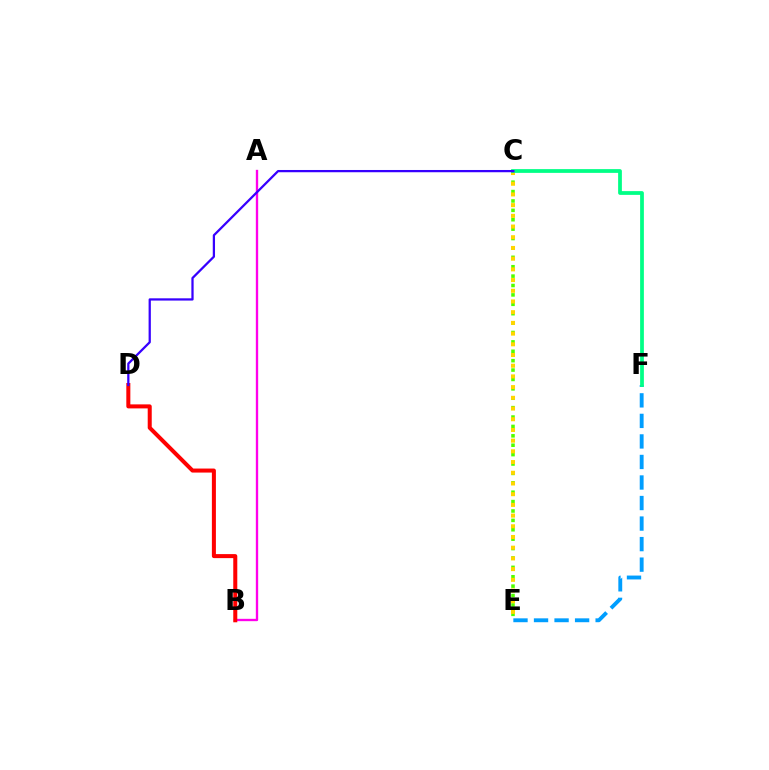{('E', 'F'): [{'color': '#009eff', 'line_style': 'dashed', 'thickness': 2.79}], ('A', 'B'): [{'color': '#ff00ed', 'line_style': 'solid', 'thickness': 1.69}], ('B', 'D'): [{'color': '#ff0000', 'line_style': 'solid', 'thickness': 2.9}], ('C', 'E'): [{'color': '#4fff00', 'line_style': 'dotted', 'thickness': 2.55}, {'color': '#ffd500', 'line_style': 'dotted', 'thickness': 2.91}], ('C', 'F'): [{'color': '#00ff86', 'line_style': 'solid', 'thickness': 2.71}], ('C', 'D'): [{'color': '#3700ff', 'line_style': 'solid', 'thickness': 1.62}]}